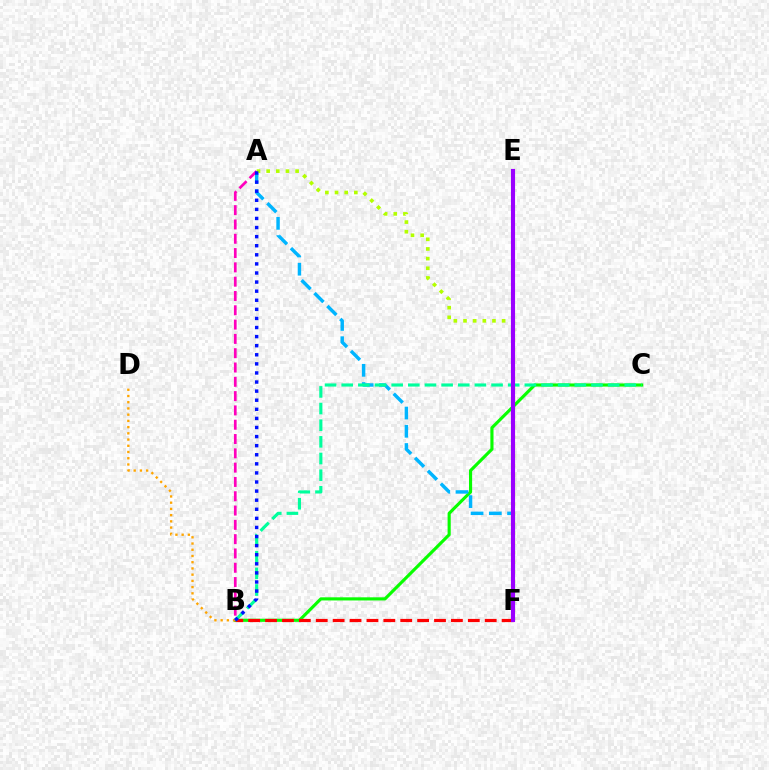{('B', 'C'): [{'color': '#08ff00', 'line_style': 'solid', 'thickness': 2.26}, {'color': '#00ff9d', 'line_style': 'dashed', 'thickness': 2.26}], ('B', 'D'): [{'color': '#ffa500', 'line_style': 'dotted', 'thickness': 1.69}], ('A', 'F'): [{'color': '#00b5ff', 'line_style': 'dashed', 'thickness': 2.48}, {'color': '#b3ff00', 'line_style': 'dotted', 'thickness': 2.62}], ('A', 'B'): [{'color': '#ff00bd', 'line_style': 'dashed', 'thickness': 1.94}, {'color': '#0010ff', 'line_style': 'dotted', 'thickness': 2.47}], ('B', 'F'): [{'color': '#ff0000', 'line_style': 'dashed', 'thickness': 2.3}], ('E', 'F'): [{'color': '#9b00ff', 'line_style': 'solid', 'thickness': 2.97}]}